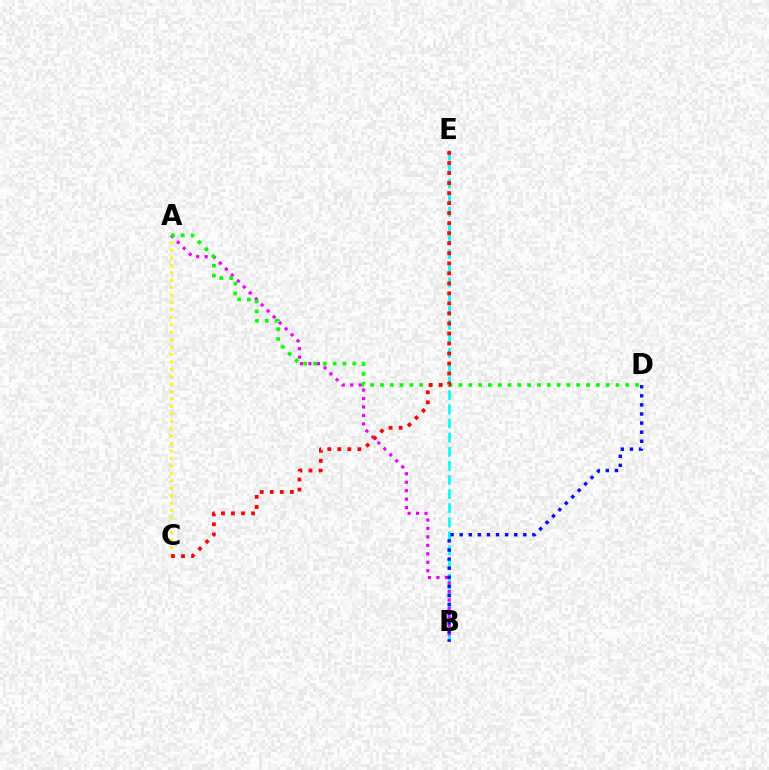{('A', 'C'): [{'color': '#fcf500', 'line_style': 'dotted', 'thickness': 2.02}], ('B', 'E'): [{'color': '#00fff6', 'line_style': 'dashed', 'thickness': 1.92}], ('A', 'B'): [{'color': '#ee00ff', 'line_style': 'dotted', 'thickness': 2.3}], ('A', 'D'): [{'color': '#08ff00', 'line_style': 'dotted', 'thickness': 2.67}], ('B', 'D'): [{'color': '#0010ff', 'line_style': 'dotted', 'thickness': 2.47}], ('C', 'E'): [{'color': '#ff0000', 'line_style': 'dotted', 'thickness': 2.72}]}